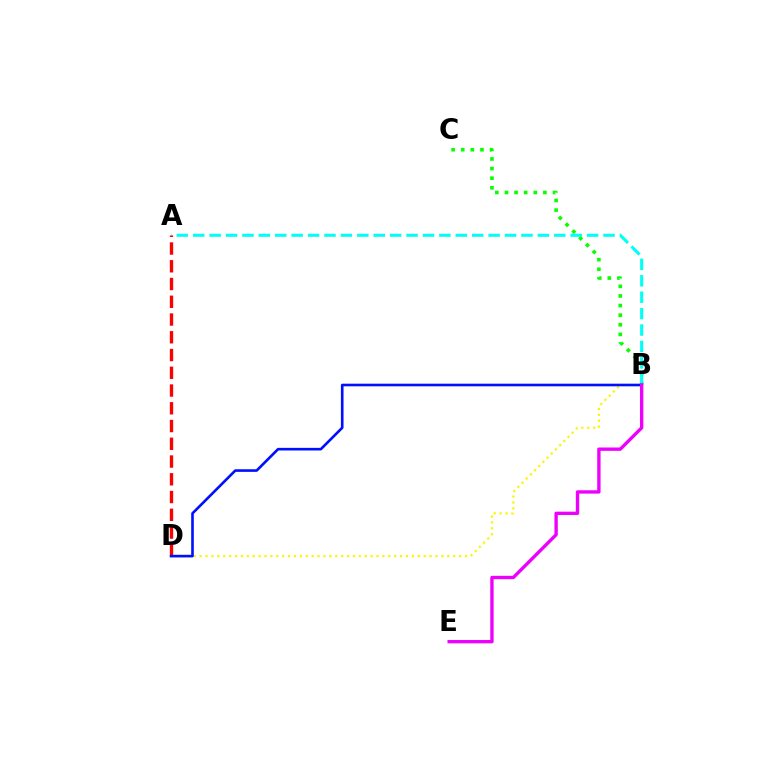{('B', 'C'): [{'color': '#08ff00', 'line_style': 'dotted', 'thickness': 2.61}], ('A', 'B'): [{'color': '#00fff6', 'line_style': 'dashed', 'thickness': 2.23}], ('B', 'D'): [{'color': '#fcf500', 'line_style': 'dotted', 'thickness': 1.6}, {'color': '#0010ff', 'line_style': 'solid', 'thickness': 1.89}], ('A', 'D'): [{'color': '#ff0000', 'line_style': 'dashed', 'thickness': 2.41}], ('B', 'E'): [{'color': '#ee00ff', 'line_style': 'solid', 'thickness': 2.41}]}